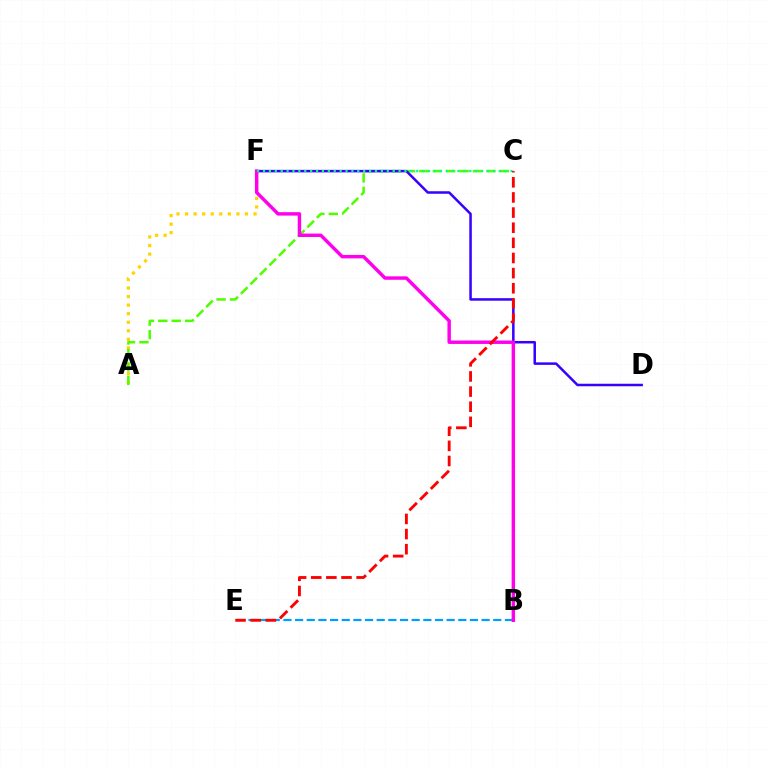{('A', 'F'): [{'color': '#ffd500', 'line_style': 'dotted', 'thickness': 2.33}], ('B', 'E'): [{'color': '#009eff', 'line_style': 'dashed', 'thickness': 1.58}], ('A', 'C'): [{'color': '#4fff00', 'line_style': 'dashed', 'thickness': 1.82}], ('D', 'F'): [{'color': '#3700ff', 'line_style': 'solid', 'thickness': 1.81}], ('B', 'F'): [{'color': '#ff00ed', 'line_style': 'solid', 'thickness': 2.47}], ('C', 'F'): [{'color': '#00ff86', 'line_style': 'dotted', 'thickness': 1.6}], ('C', 'E'): [{'color': '#ff0000', 'line_style': 'dashed', 'thickness': 2.06}]}